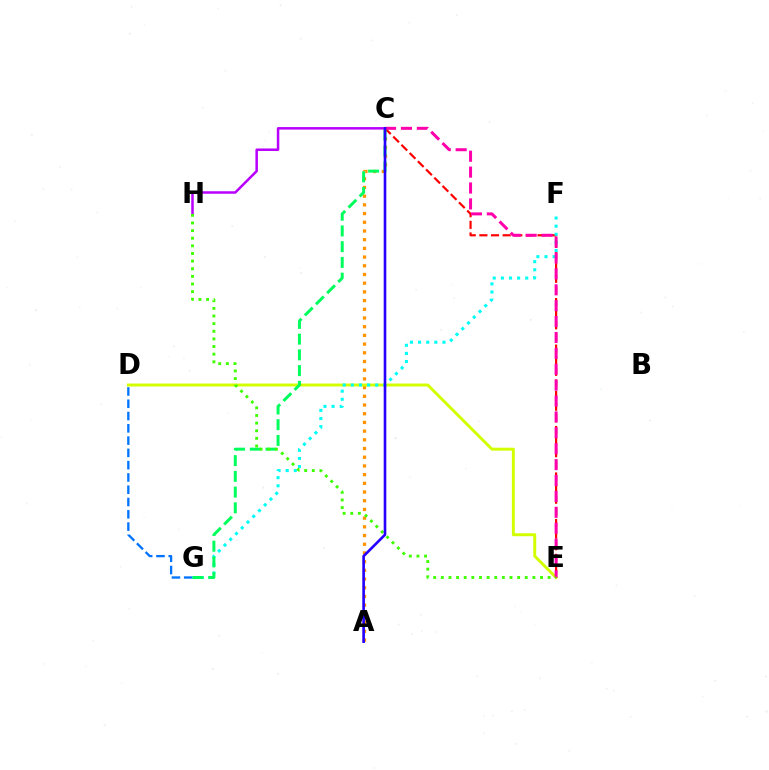{('A', 'C'): [{'color': '#ff9400', 'line_style': 'dotted', 'thickness': 2.36}, {'color': '#2500ff', 'line_style': 'solid', 'thickness': 1.89}], ('D', 'E'): [{'color': '#d1ff00', 'line_style': 'solid', 'thickness': 2.12}], ('C', 'E'): [{'color': '#ff0000', 'line_style': 'dashed', 'thickness': 1.58}, {'color': '#ff00ac', 'line_style': 'dashed', 'thickness': 2.16}], ('C', 'H'): [{'color': '#b900ff', 'line_style': 'solid', 'thickness': 1.81}], ('D', 'G'): [{'color': '#0074ff', 'line_style': 'dashed', 'thickness': 1.67}], ('F', 'G'): [{'color': '#00fff6', 'line_style': 'dotted', 'thickness': 2.21}], ('C', 'G'): [{'color': '#00ff5c', 'line_style': 'dashed', 'thickness': 2.14}], ('E', 'H'): [{'color': '#3dff00', 'line_style': 'dotted', 'thickness': 2.07}]}